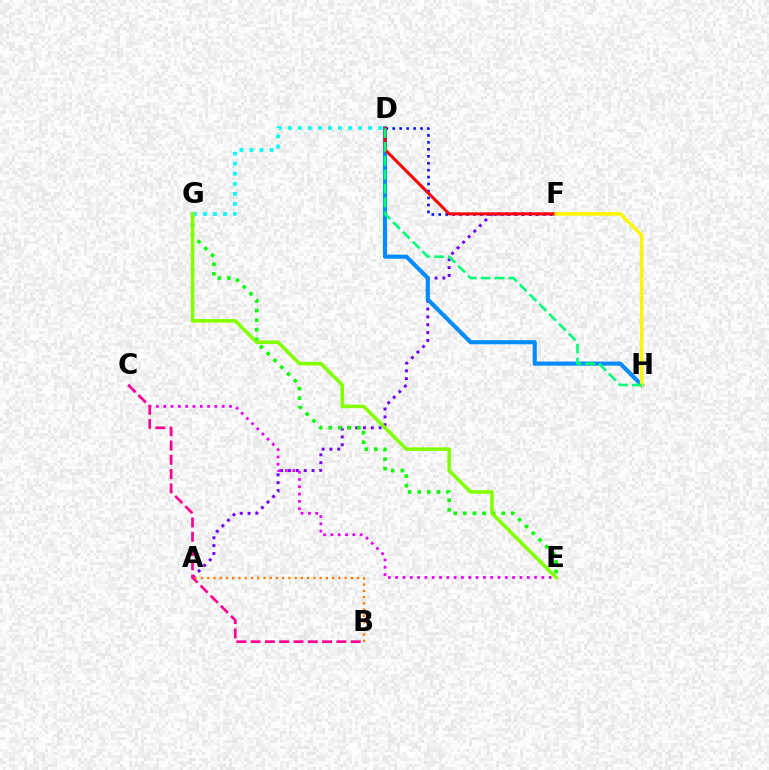{('A', 'F'): [{'color': '#7200ff', 'line_style': 'dotted', 'thickness': 2.13}], ('D', 'F'): [{'color': '#0010ff', 'line_style': 'dotted', 'thickness': 1.89}, {'color': '#ff0000', 'line_style': 'solid', 'thickness': 2.18}], ('D', 'H'): [{'color': '#008cff', 'line_style': 'solid', 'thickness': 2.96}, {'color': '#00ff74', 'line_style': 'dashed', 'thickness': 1.88}], ('E', 'G'): [{'color': '#08ff00', 'line_style': 'dotted', 'thickness': 2.6}, {'color': '#84ff00', 'line_style': 'solid', 'thickness': 2.58}], ('D', 'G'): [{'color': '#00fff6', 'line_style': 'dotted', 'thickness': 2.73}], ('C', 'E'): [{'color': '#ee00ff', 'line_style': 'dotted', 'thickness': 1.99}], ('B', 'C'): [{'color': '#ff0094', 'line_style': 'dashed', 'thickness': 1.94}], ('A', 'B'): [{'color': '#ff7c00', 'line_style': 'dotted', 'thickness': 1.7}], ('F', 'H'): [{'color': '#fcf500', 'line_style': 'solid', 'thickness': 2.57}]}